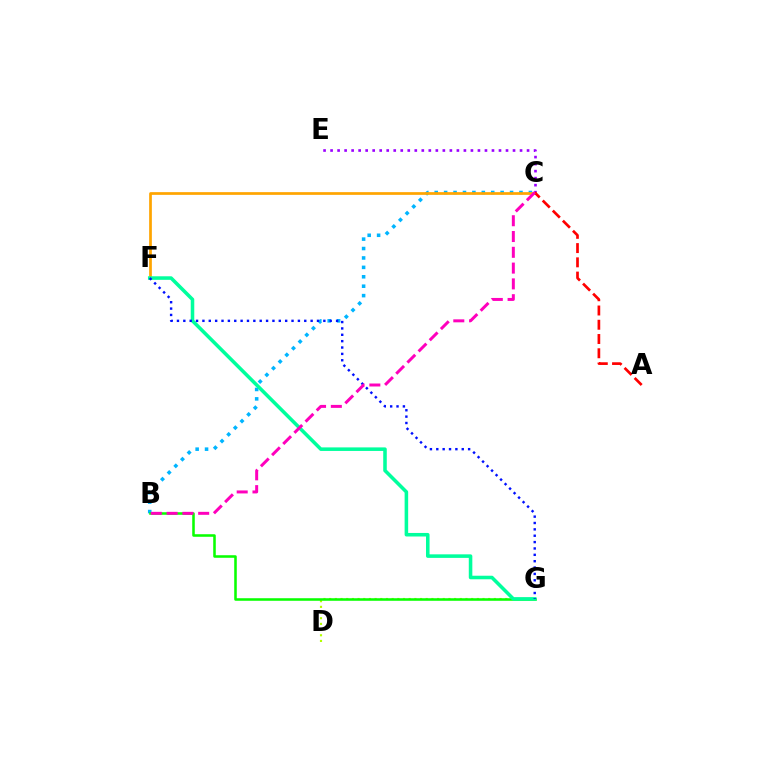{('B', 'C'): [{'color': '#00b5ff', 'line_style': 'dotted', 'thickness': 2.56}, {'color': '#ff00bd', 'line_style': 'dashed', 'thickness': 2.15}], ('C', 'E'): [{'color': '#9b00ff', 'line_style': 'dotted', 'thickness': 1.91}], ('D', 'G'): [{'color': '#b3ff00', 'line_style': 'dotted', 'thickness': 1.54}], ('B', 'G'): [{'color': '#08ff00', 'line_style': 'solid', 'thickness': 1.83}], ('C', 'F'): [{'color': '#ffa500', 'line_style': 'solid', 'thickness': 1.95}], ('F', 'G'): [{'color': '#00ff9d', 'line_style': 'solid', 'thickness': 2.55}, {'color': '#0010ff', 'line_style': 'dotted', 'thickness': 1.73}], ('A', 'C'): [{'color': '#ff0000', 'line_style': 'dashed', 'thickness': 1.94}]}